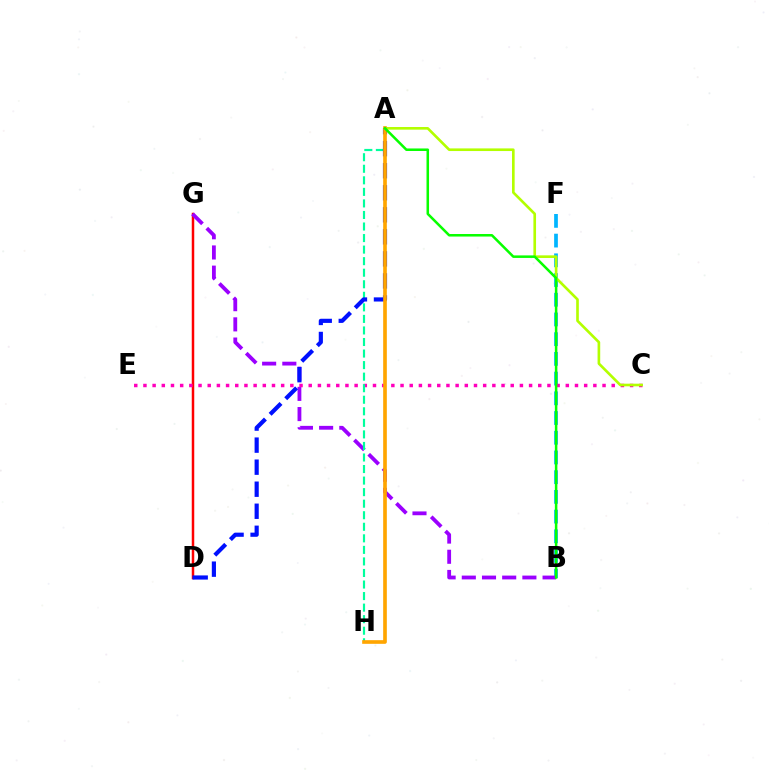{('B', 'F'): [{'color': '#00b5ff', 'line_style': 'dashed', 'thickness': 2.68}], ('D', 'G'): [{'color': '#ff0000', 'line_style': 'solid', 'thickness': 1.8}], ('B', 'G'): [{'color': '#9b00ff', 'line_style': 'dashed', 'thickness': 2.74}], ('C', 'E'): [{'color': '#ff00bd', 'line_style': 'dotted', 'thickness': 2.49}], ('A', 'H'): [{'color': '#00ff9d', 'line_style': 'dashed', 'thickness': 1.57}, {'color': '#ffa500', 'line_style': 'solid', 'thickness': 2.63}], ('A', 'D'): [{'color': '#0010ff', 'line_style': 'dashed', 'thickness': 2.99}], ('A', 'C'): [{'color': '#b3ff00', 'line_style': 'solid', 'thickness': 1.9}], ('A', 'B'): [{'color': '#08ff00', 'line_style': 'solid', 'thickness': 1.82}]}